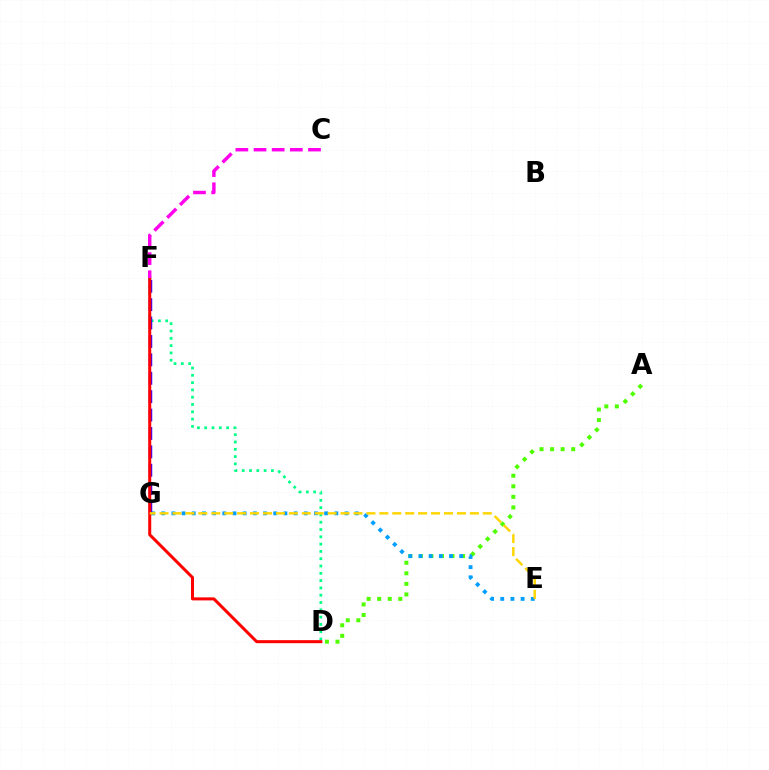{('D', 'F'): [{'color': '#00ff86', 'line_style': 'dotted', 'thickness': 1.98}, {'color': '#ff0000', 'line_style': 'solid', 'thickness': 2.18}], ('A', 'D'): [{'color': '#4fff00', 'line_style': 'dotted', 'thickness': 2.87}], ('E', 'G'): [{'color': '#009eff', 'line_style': 'dotted', 'thickness': 2.77}, {'color': '#ffd500', 'line_style': 'dashed', 'thickness': 1.76}], ('F', 'G'): [{'color': '#3700ff', 'line_style': 'dashed', 'thickness': 2.5}], ('C', 'F'): [{'color': '#ff00ed', 'line_style': 'dashed', 'thickness': 2.47}]}